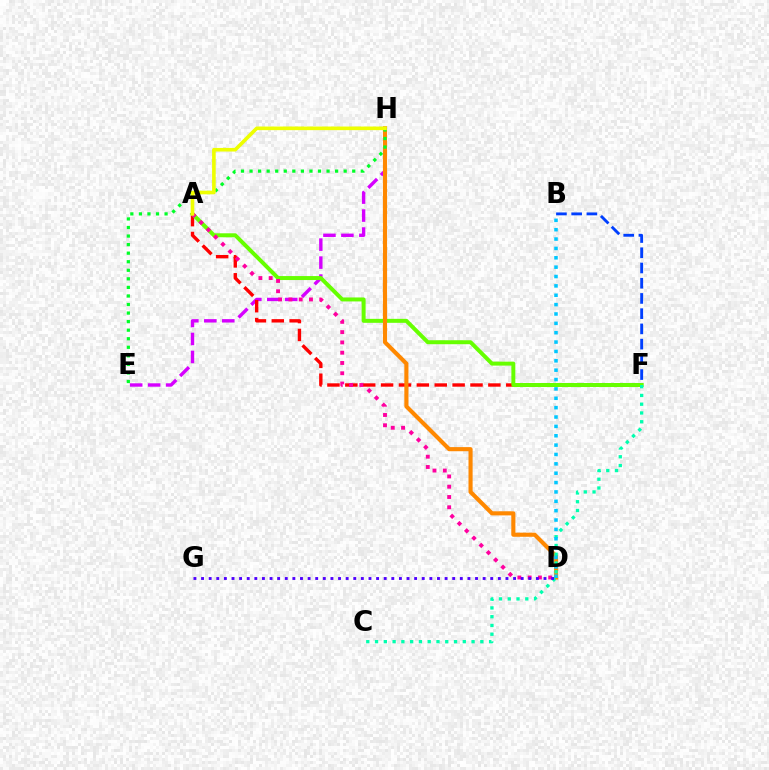{('E', 'H'): [{'color': '#d600ff', 'line_style': 'dashed', 'thickness': 2.44}, {'color': '#00ff27', 'line_style': 'dotted', 'thickness': 2.33}], ('B', 'F'): [{'color': '#003fff', 'line_style': 'dashed', 'thickness': 2.07}], ('A', 'F'): [{'color': '#ff0000', 'line_style': 'dashed', 'thickness': 2.43}, {'color': '#66ff00', 'line_style': 'solid', 'thickness': 2.86}], ('D', 'H'): [{'color': '#ff8800', 'line_style': 'solid', 'thickness': 2.96}], ('A', 'D'): [{'color': '#ff00a0', 'line_style': 'dotted', 'thickness': 2.79}], ('C', 'F'): [{'color': '#00ffaf', 'line_style': 'dotted', 'thickness': 2.38}], ('A', 'H'): [{'color': '#eeff00', 'line_style': 'solid', 'thickness': 2.6}], ('D', 'G'): [{'color': '#4f00ff', 'line_style': 'dotted', 'thickness': 2.07}], ('B', 'D'): [{'color': '#00c7ff', 'line_style': 'dotted', 'thickness': 2.54}]}